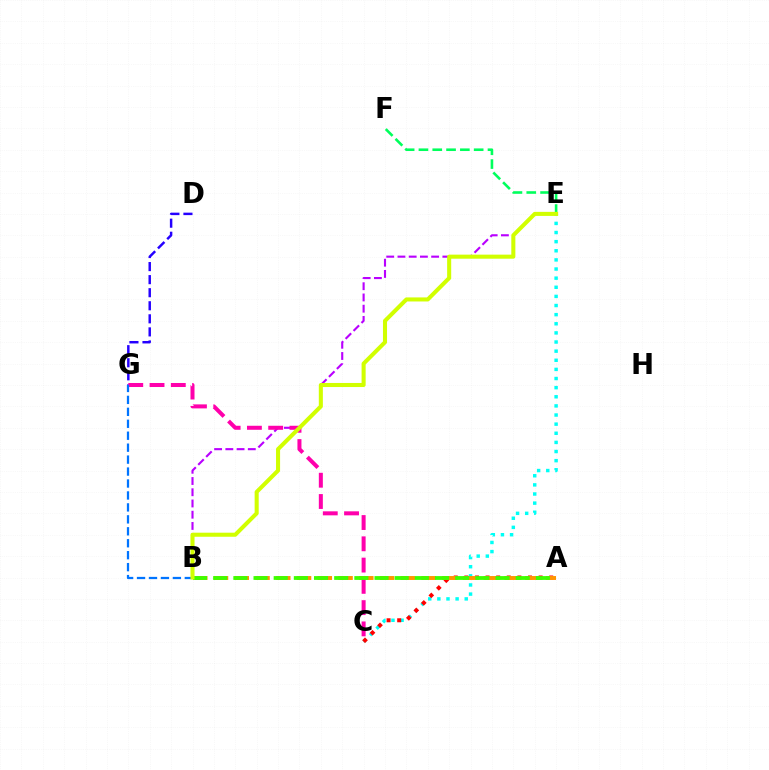{('E', 'F'): [{'color': '#00ff5c', 'line_style': 'dashed', 'thickness': 1.88}], ('D', 'G'): [{'color': '#2500ff', 'line_style': 'dashed', 'thickness': 1.77}], ('C', 'E'): [{'color': '#00fff6', 'line_style': 'dotted', 'thickness': 2.48}], ('A', 'C'): [{'color': '#ff0000', 'line_style': 'dotted', 'thickness': 2.88}], ('B', 'E'): [{'color': '#b900ff', 'line_style': 'dashed', 'thickness': 1.53}, {'color': '#d1ff00', 'line_style': 'solid', 'thickness': 2.92}], ('A', 'B'): [{'color': '#ff9400', 'line_style': 'dashed', 'thickness': 2.82}, {'color': '#3dff00', 'line_style': 'dashed', 'thickness': 2.74}], ('C', 'G'): [{'color': '#ff00ac', 'line_style': 'dashed', 'thickness': 2.89}], ('B', 'G'): [{'color': '#0074ff', 'line_style': 'dashed', 'thickness': 1.62}]}